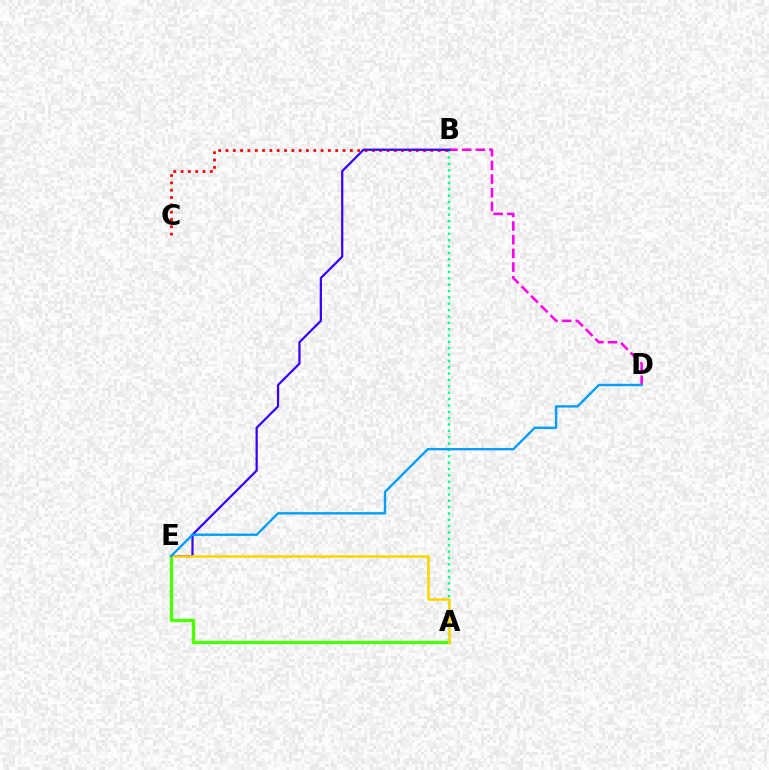{('A', 'B'): [{'color': '#00ff86', 'line_style': 'dotted', 'thickness': 1.73}], ('B', 'C'): [{'color': '#ff0000', 'line_style': 'dotted', 'thickness': 1.99}], ('B', 'D'): [{'color': '#ff00ed', 'line_style': 'dashed', 'thickness': 1.86}], ('B', 'E'): [{'color': '#3700ff', 'line_style': 'solid', 'thickness': 1.6}], ('A', 'E'): [{'color': '#4fff00', 'line_style': 'solid', 'thickness': 2.44}, {'color': '#ffd500', 'line_style': 'solid', 'thickness': 1.84}], ('D', 'E'): [{'color': '#009eff', 'line_style': 'solid', 'thickness': 1.7}]}